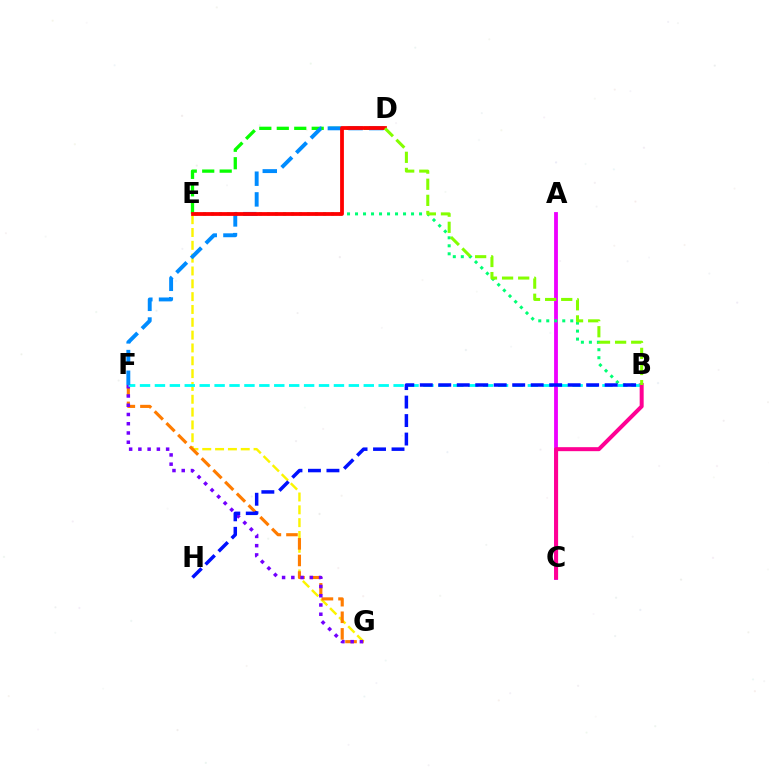{('E', 'G'): [{'color': '#fcf500', 'line_style': 'dashed', 'thickness': 1.74}], ('F', 'G'): [{'color': '#ff7c00', 'line_style': 'dashed', 'thickness': 2.26}, {'color': '#7200ff', 'line_style': 'dotted', 'thickness': 2.51}], ('A', 'C'): [{'color': '#ee00ff', 'line_style': 'solid', 'thickness': 2.75}], ('D', 'E'): [{'color': '#08ff00', 'line_style': 'dashed', 'thickness': 2.37}, {'color': '#ff0000', 'line_style': 'solid', 'thickness': 2.73}], ('B', 'E'): [{'color': '#00ff74', 'line_style': 'dotted', 'thickness': 2.17}], ('B', 'F'): [{'color': '#00fff6', 'line_style': 'dashed', 'thickness': 2.03}], ('B', 'C'): [{'color': '#ff0094', 'line_style': 'solid', 'thickness': 2.88}], ('D', 'F'): [{'color': '#008cff', 'line_style': 'dashed', 'thickness': 2.81}], ('B', 'H'): [{'color': '#0010ff', 'line_style': 'dashed', 'thickness': 2.51}], ('B', 'D'): [{'color': '#84ff00', 'line_style': 'dashed', 'thickness': 2.19}]}